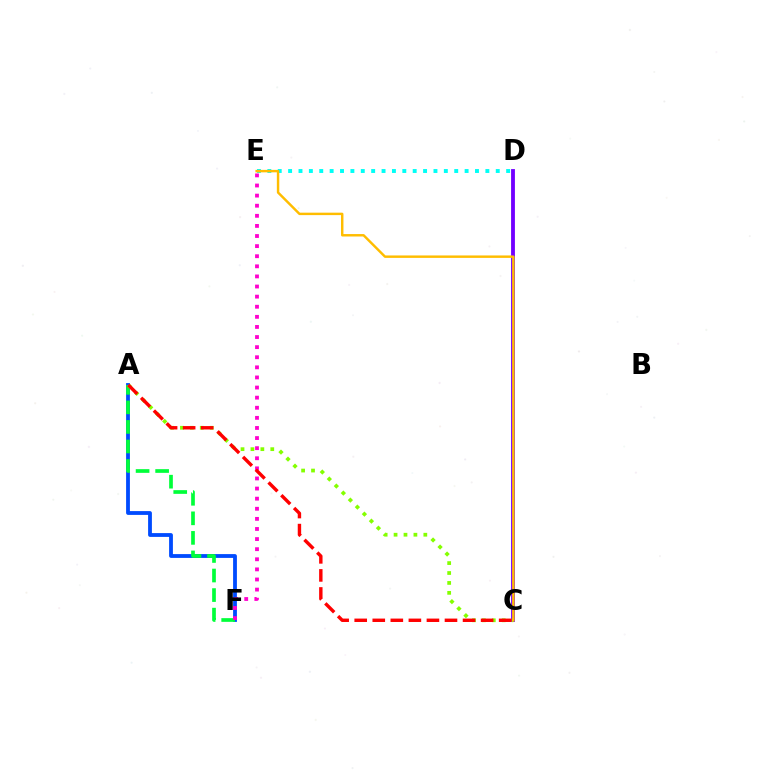{('A', 'F'): [{'color': '#004bff', 'line_style': 'solid', 'thickness': 2.74}, {'color': '#00ff39', 'line_style': 'dashed', 'thickness': 2.66}], ('C', 'D'): [{'color': '#7200ff', 'line_style': 'solid', 'thickness': 2.76}], ('E', 'F'): [{'color': '#ff00cf', 'line_style': 'dotted', 'thickness': 2.74}], ('A', 'C'): [{'color': '#84ff00', 'line_style': 'dotted', 'thickness': 2.7}, {'color': '#ff0000', 'line_style': 'dashed', 'thickness': 2.45}], ('D', 'E'): [{'color': '#00fff6', 'line_style': 'dotted', 'thickness': 2.82}], ('C', 'E'): [{'color': '#ffbd00', 'line_style': 'solid', 'thickness': 1.76}]}